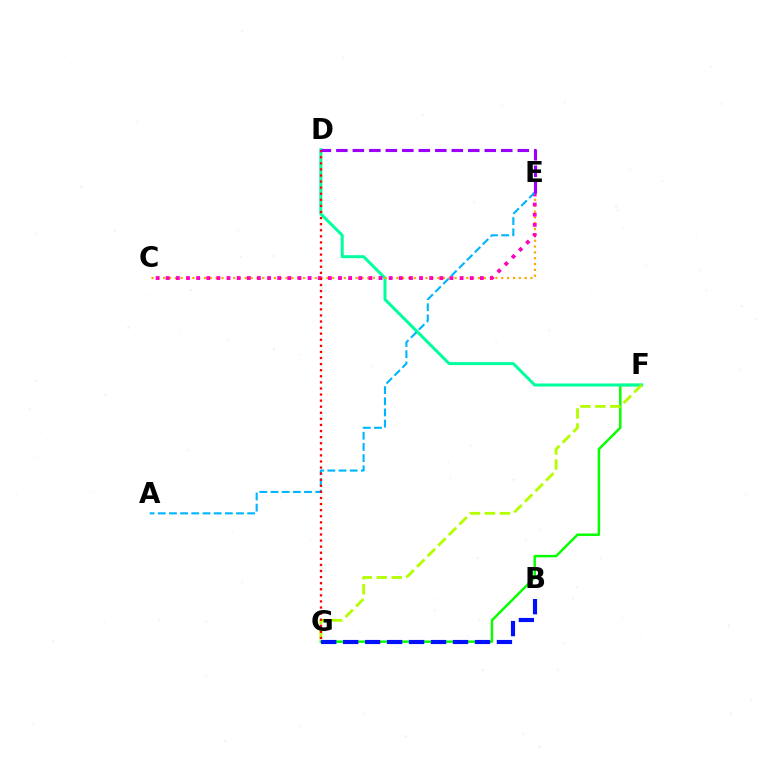{('F', 'G'): [{'color': '#08ff00', 'line_style': 'solid', 'thickness': 1.78}, {'color': '#b3ff00', 'line_style': 'dashed', 'thickness': 2.03}], ('D', 'F'): [{'color': '#00ff9d', 'line_style': 'solid', 'thickness': 2.16}], ('B', 'G'): [{'color': '#0010ff', 'line_style': 'dashed', 'thickness': 2.98}], ('C', 'E'): [{'color': '#ffa500', 'line_style': 'dotted', 'thickness': 1.58}, {'color': '#ff00bd', 'line_style': 'dotted', 'thickness': 2.75}], ('A', 'E'): [{'color': '#00b5ff', 'line_style': 'dashed', 'thickness': 1.52}], ('D', 'G'): [{'color': '#ff0000', 'line_style': 'dotted', 'thickness': 1.65}], ('D', 'E'): [{'color': '#9b00ff', 'line_style': 'dashed', 'thickness': 2.24}]}